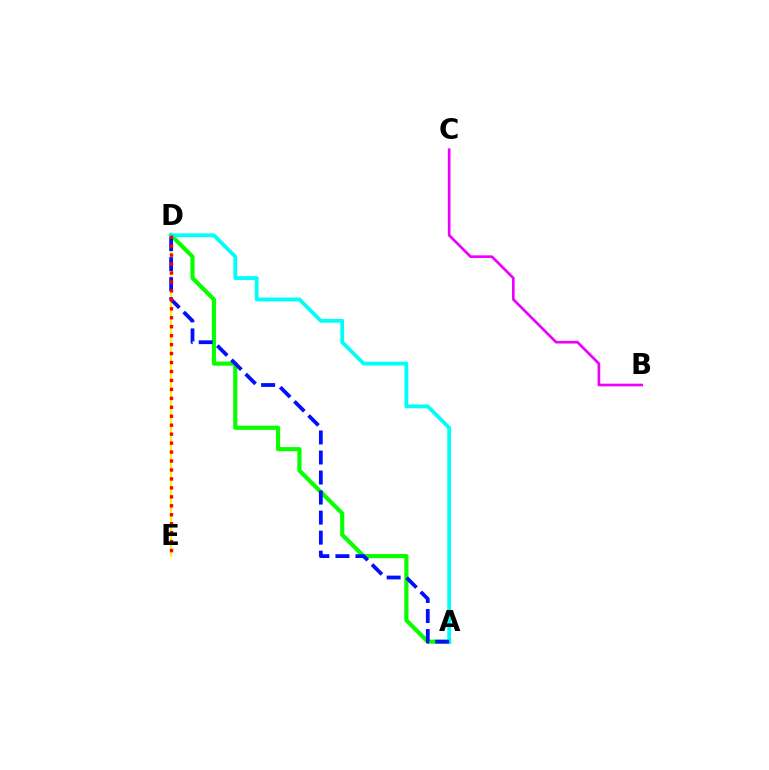{('D', 'E'): [{'color': '#fcf500', 'line_style': 'solid', 'thickness': 1.51}, {'color': '#ff0000', 'line_style': 'dotted', 'thickness': 2.43}], ('A', 'D'): [{'color': '#08ff00', 'line_style': 'solid', 'thickness': 2.99}, {'color': '#00fff6', 'line_style': 'solid', 'thickness': 2.74}, {'color': '#0010ff', 'line_style': 'dashed', 'thickness': 2.72}], ('B', 'C'): [{'color': '#ee00ff', 'line_style': 'solid', 'thickness': 1.92}]}